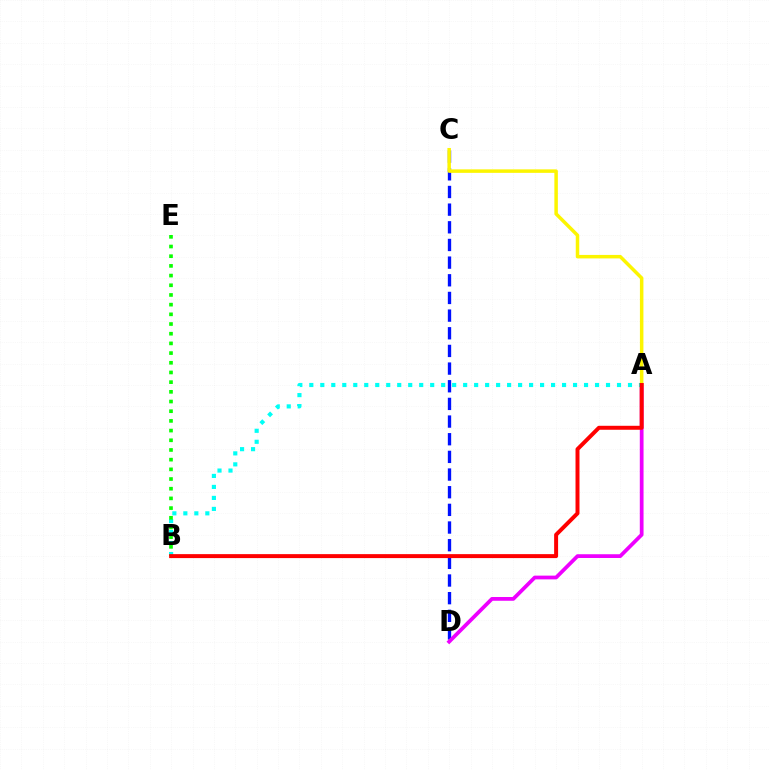{('C', 'D'): [{'color': '#0010ff', 'line_style': 'dashed', 'thickness': 2.4}], ('A', 'D'): [{'color': '#ee00ff', 'line_style': 'solid', 'thickness': 2.7}], ('A', 'B'): [{'color': '#00fff6', 'line_style': 'dotted', 'thickness': 2.99}, {'color': '#ff0000', 'line_style': 'solid', 'thickness': 2.86}], ('A', 'C'): [{'color': '#fcf500', 'line_style': 'solid', 'thickness': 2.51}], ('B', 'E'): [{'color': '#08ff00', 'line_style': 'dotted', 'thickness': 2.63}]}